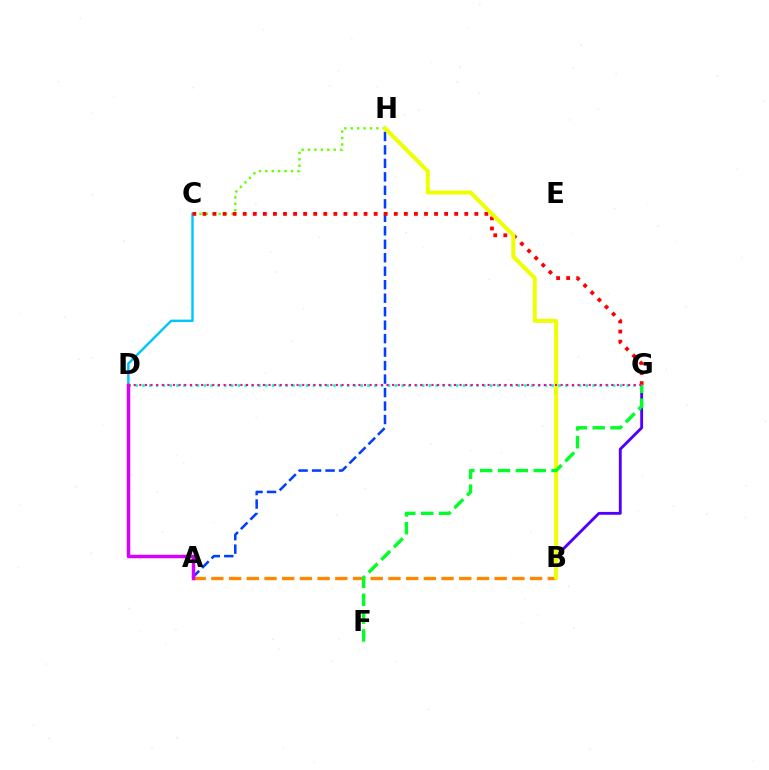{('B', 'G'): [{'color': '#4f00ff', 'line_style': 'solid', 'thickness': 2.06}], ('A', 'B'): [{'color': '#ff8800', 'line_style': 'dashed', 'thickness': 2.41}], ('C', 'H'): [{'color': '#66ff00', 'line_style': 'dotted', 'thickness': 1.74}], ('C', 'D'): [{'color': '#00c7ff', 'line_style': 'solid', 'thickness': 1.76}], ('A', 'H'): [{'color': '#003fff', 'line_style': 'dashed', 'thickness': 1.83}], ('C', 'G'): [{'color': '#ff0000', 'line_style': 'dotted', 'thickness': 2.74}], ('B', 'H'): [{'color': '#eeff00', 'line_style': 'solid', 'thickness': 2.88}], ('D', 'G'): [{'color': '#00ffaf', 'line_style': 'dotted', 'thickness': 1.85}, {'color': '#ff00a0', 'line_style': 'dotted', 'thickness': 1.53}], ('A', 'D'): [{'color': '#d600ff', 'line_style': 'solid', 'thickness': 2.51}], ('F', 'G'): [{'color': '#00ff27', 'line_style': 'dashed', 'thickness': 2.42}]}